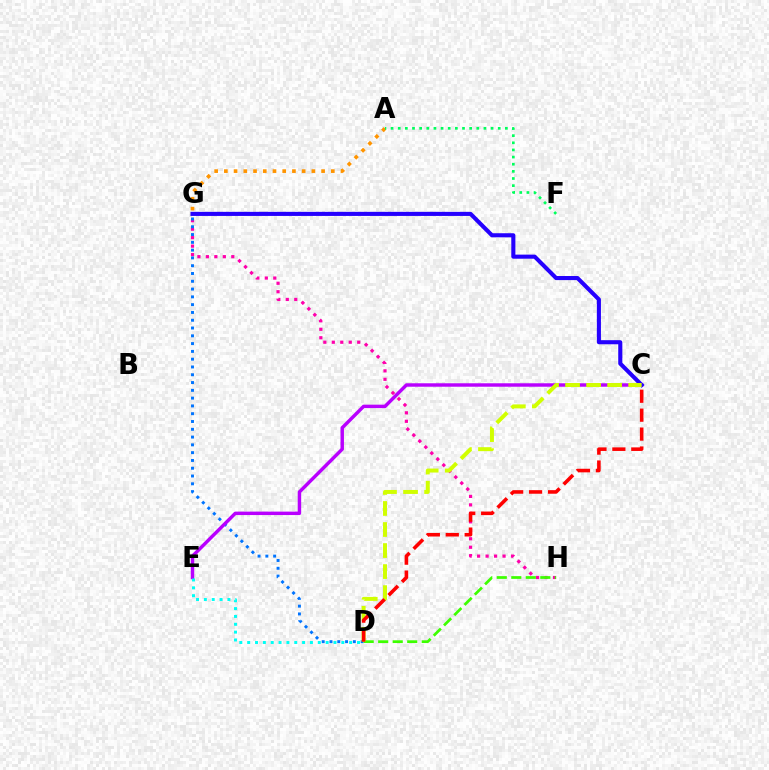{('G', 'H'): [{'color': '#ff00ac', 'line_style': 'dotted', 'thickness': 2.3}], ('D', 'G'): [{'color': '#0074ff', 'line_style': 'dotted', 'thickness': 2.12}], ('D', 'H'): [{'color': '#3dff00', 'line_style': 'dashed', 'thickness': 1.97}], ('C', 'E'): [{'color': '#b900ff', 'line_style': 'solid', 'thickness': 2.48}], ('D', 'E'): [{'color': '#00fff6', 'line_style': 'dotted', 'thickness': 2.13}], ('A', 'G'): [{'color': '#ff9400', 'line_style': 'dotted', 'thickness': 2.64}], ('A', 'F'): [{'color': '#00ff5c', 'line_style': 'dotted', 'thickness': 1.94}], ('C', 'G'): [{'color': '#2500ff', 'line_style': 'solid', 'thickness': 2.94}], ('C', 'D'): [{'color': '#d1ff00', 'line_style': 'dashed', 'thickness': 2.86}, {'color': '#ff0000', 'line_style': 'dashed', 'thickness': 2.57}]}